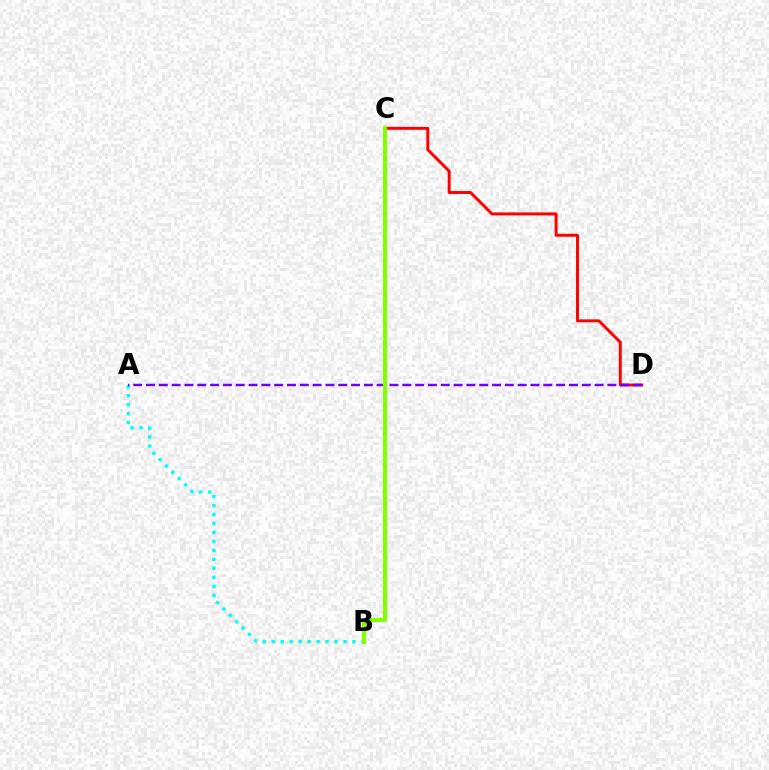{('C', 'D'): [{'color': '#ff0000', 'line_style': 'solid', 'thickness': 2.11}], ('A', 'B'): [{'color': '#00fff6', 'line_style': 'dotted', 'thickness': 2.44}], ('A', 'D'): [{'color': '#7200ff', 'line_style': 'dashed', 'thickness': 1.74}], ('B', 'C'): [{'color': '#84ff00', 'line_style': 'solid', 'thickness': 2.97}]}